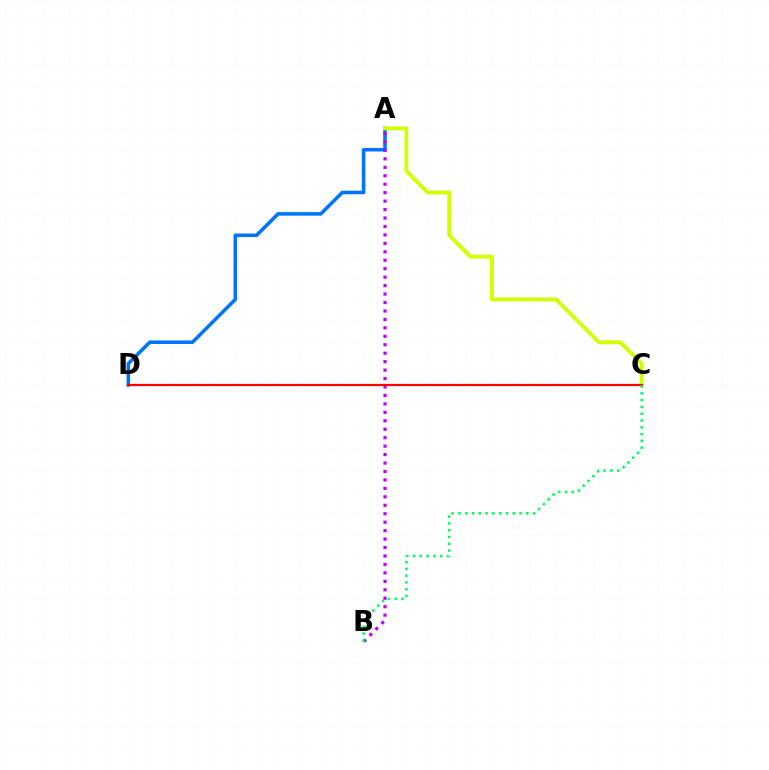{('A', 'D'): [{'color': '#0074ff', 'line_style': 'solid', 'thickness': 2.56}], ('A', 'C'): [{'color': '#d1ff00', 'line_style': 'solid', 'thickness': 2.79}], ('A', 'B'): [{'color': '#b900ff', 'line_style': 'dotted', 'thickness': 2.3}], ('C', 'D'): [{'color': '#ff0000', 'line_style': 'solid', 'thickness': 1.59}], ('B', 'C'): [{'color': '#00ff5c', 'line_style': 'dotted', 'thickness': 1.84}]}